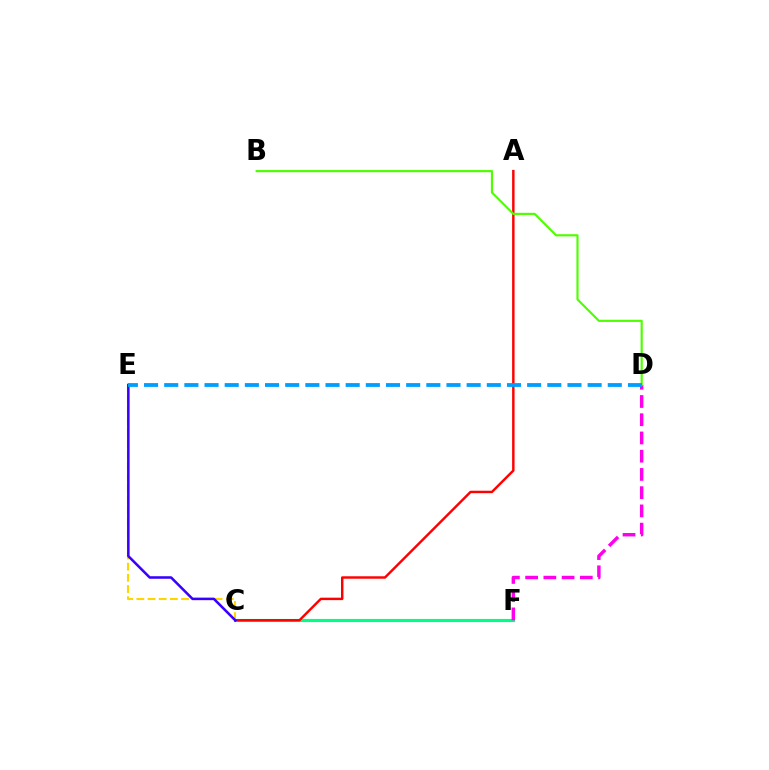{('C', 'F'): [{'color': '#00ff86', 'line_style': 'solid', 'thickness': 2.26}], ('C', 'E'): [{'color': '#ffd500', 'line_style': 'dashed', 'thickness': 1.52}, {'color': '#3700ff', 'line_style': 'solid', 'thickness': 1.83}], ('A', 'C'): [{'color': '#ff0000', 'line_style': 'solid', 'thickness': 1.76}], ('D', 'F'): [{'color': '#ff00ed', 'line_style': 'dashed', 'thickness': 2.48}], ('B', 'D'): [{'color': '#4fff00', 'line_style': 'solid', 'thickness': 1.56}], ('D', 'E'): [{'color': '#009eff', 'line_style': 'dashed', 'thickness': 2.74}]}